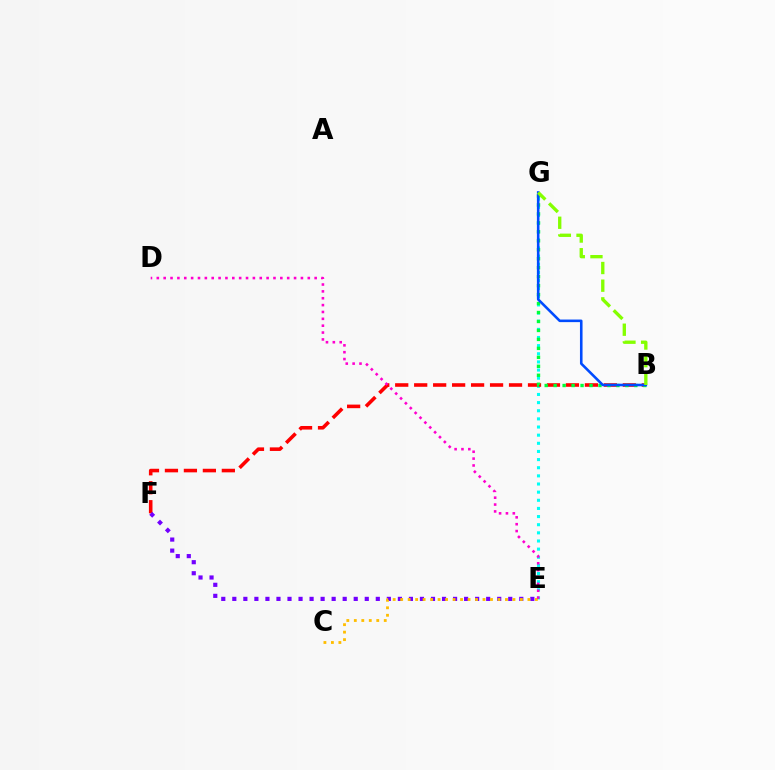{('E', 'G'): [{'color': '#00fff6', 'line_style': 'dotted', 'thickness': 2.21}], ('B', 'F'): [{'color': '#ff0000', 'line_style': 'dashed', 'thickness': 2.58}], ('E', 'F'): [{'color': '#7200ff', 'line_style': 'dotted', 'thickness': 3.0}], ('B', 'G'): [{'color': '#00ff39', 'line_style': 'dotted', 'thickness': 2.44}, {'color': '#004bff', 'line_style': 'solid', 'thickness': 1.86}, {'color': '#84ff00', 'line_style': 'dashed', 'thickness': 2.4}], ('C', 'E'): [{'color': '#ffbd00', 'line_style': 'dotted', 'thickness': 2.03}], ('D', 'E'): [{'color': '#ff00cf', 'line_style': 'dotted', 'thickness': 1.86}]}